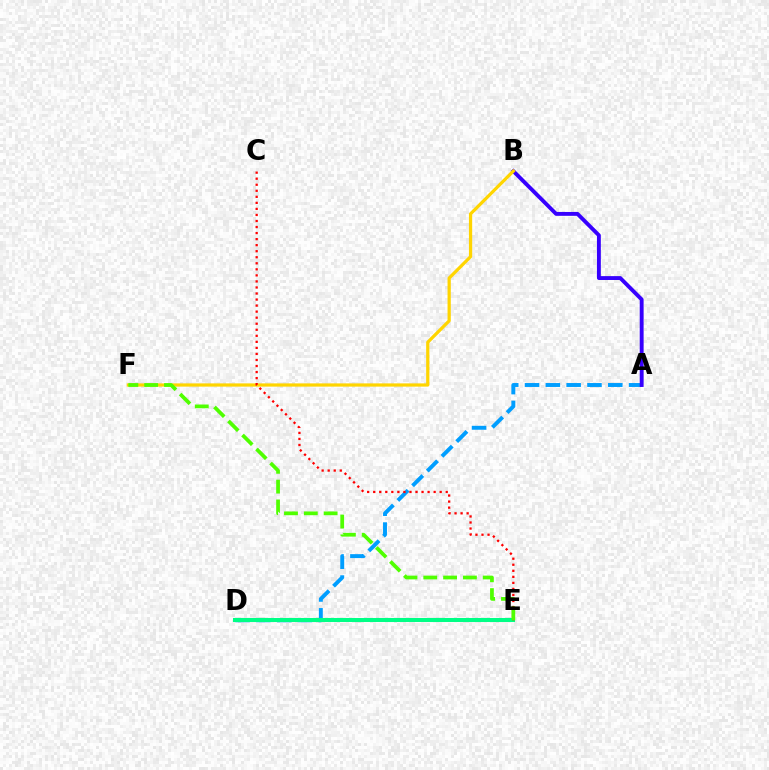{('D', 'E'): [{'color': '#ff00ed', 'line_style': 'dashed', 'thickness': 2.63}, {'color': '#00ff86', 'line_style': 'solid', 'thickness': 2.91}], ('A', 'D'): [{'color': '#009eff', 'line_style': 'dashed', 'thickness': 2.83}], ('A', 'B'): [{'color': '#3700ff', 'line_style': 'solid', 'thickness': 2.8}], ('B', 'F'): [{'color': '#ffd500', 'line_style': 'solid', 'thickness': 2.33}], ('C', 'E'): [{'color': '#ff0000', 'line_style': 'dotted', 'thickness': 1.64}], ('E', 'F'): [{'color': '#4fff00', 'line_style': 'dashed', 'thickness': 2.69}]}